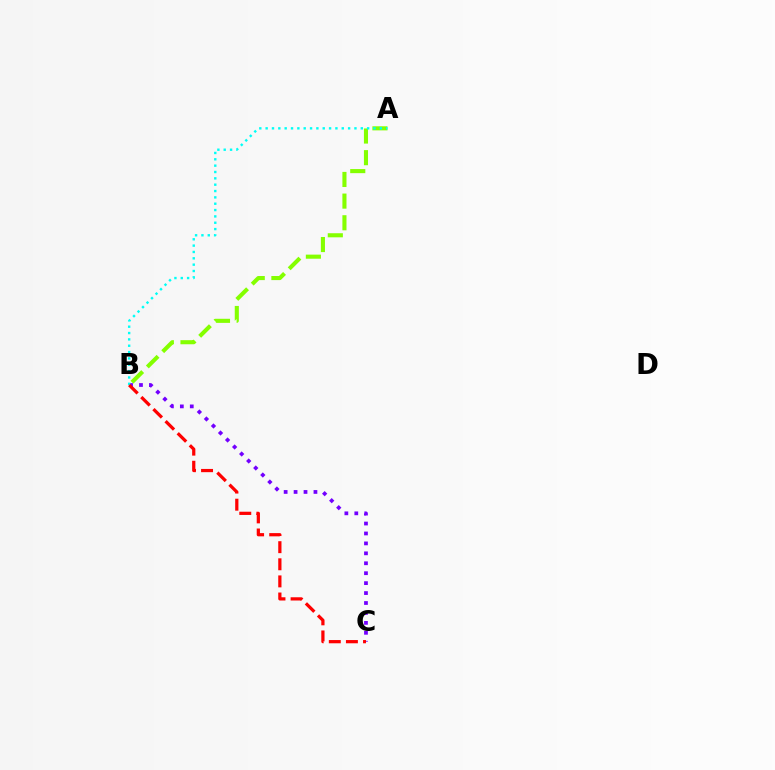{('A', 'B'): [{'color': '#84ff00', 'line_style': 'dashed', 'thickness': 2.94}, {'color': '#00fff6', 'line_style': 'dotted', 'thickness': 1.72}], ('B', 'C'): [{'color': '#7200ff', 'line_style': 'dotted', 'thickness': 2.7}, {'color': '#ff0000', 'line_style': 'dashed', 'thickness': 2.32}]}